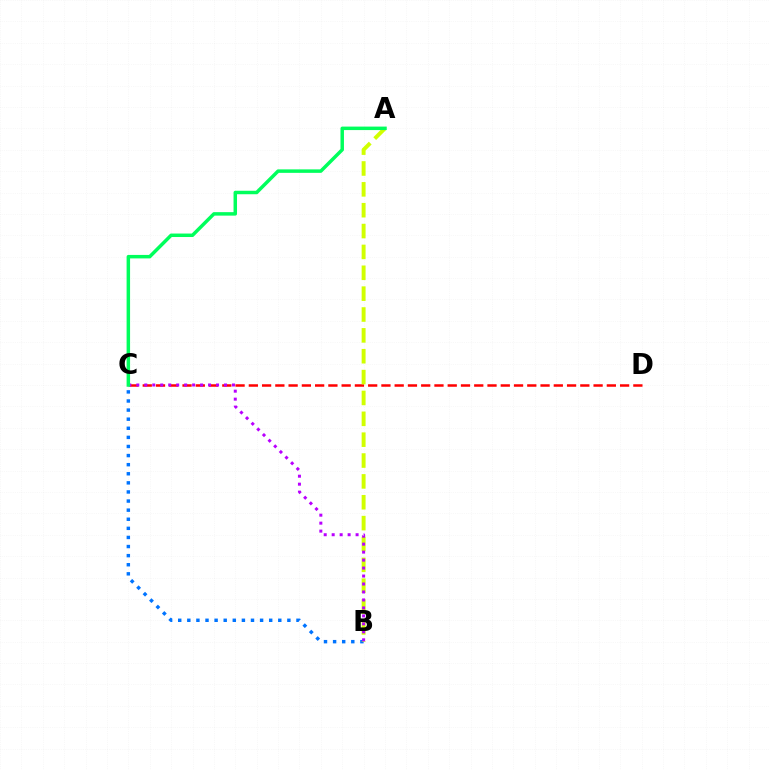{('C', 'D'): [{'color': '#ff0000', 'line_style': 'dashed', 'thickness': 1.8}], ('B', 'C'): [{'color': '#0074ff', 'line_style': 'dotted', 'thickness': 2.47}, {'color': '#b900ff', 'line_style': 'dotted', 'thickness': 2.17}], ('A', 'B'): [{'color': '#d1ff00', 'line_style': 'dashed', 'thickness': 2.83}], ('A', 'C'): [{'color': '#00ff5c', 'line_style': 'solid', 'thickness': 2.51}]}